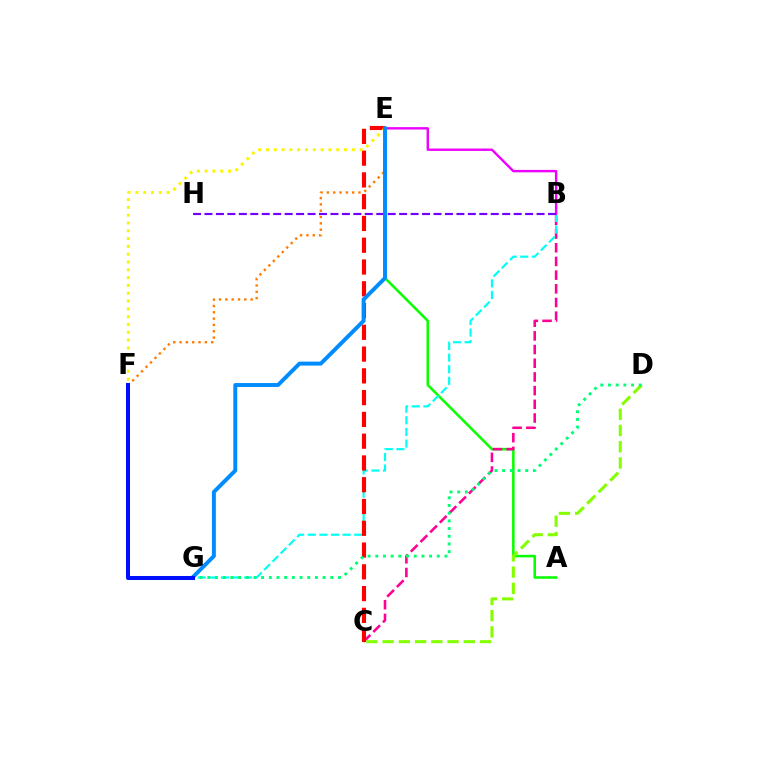{('A', 'E'): [{'color': '#08ff00', 'line_style': 'solid', 'thickness': 1.83}], ('B', 'C'): [{'color': '#ff0094', 'line_style': 'dashed', 'thickness': 1.86}], ('B', 'G'): [{'color': '#00fff6', 'line_style': 'dashed', 'thickness': 1.58}], ('C', 'E'): [{'color': '#ff0000', 'line_style': 'dashed', 'thickness': 2.96}], ('C', 'D'): [{'color': '#84ff00', 'line_style': 'dashed', 'thickness': 2.2}], ('B', 'E'): [{'color': '#ee00ff', 'line_style': 'solid', 'thickness': 1.73}], ('E', 'F'): [{'color': '#fcf500', 'line_style': 'dotted', 'thickness': 2.12}, {'color': '#ff7c00', 'line_style': 'dotted', 'thickness': 1.72}], ('D', 'G'): [{'color': '#00ff74', 'line_style': 'dotted', 'thickness': 2.09}], ('B', 'H'): [{'color': '#7200ff', 'line_style': 'dashed', 'thickness': 1.56}], ('E', 'G'): [{'color': '#008cff', 'line_style': 'solid', 'thickness': 2.83}], ('F', 'G'): [{'color': '#0010ff', 'line_style': 'solid', 'thickness': 2.9}]}